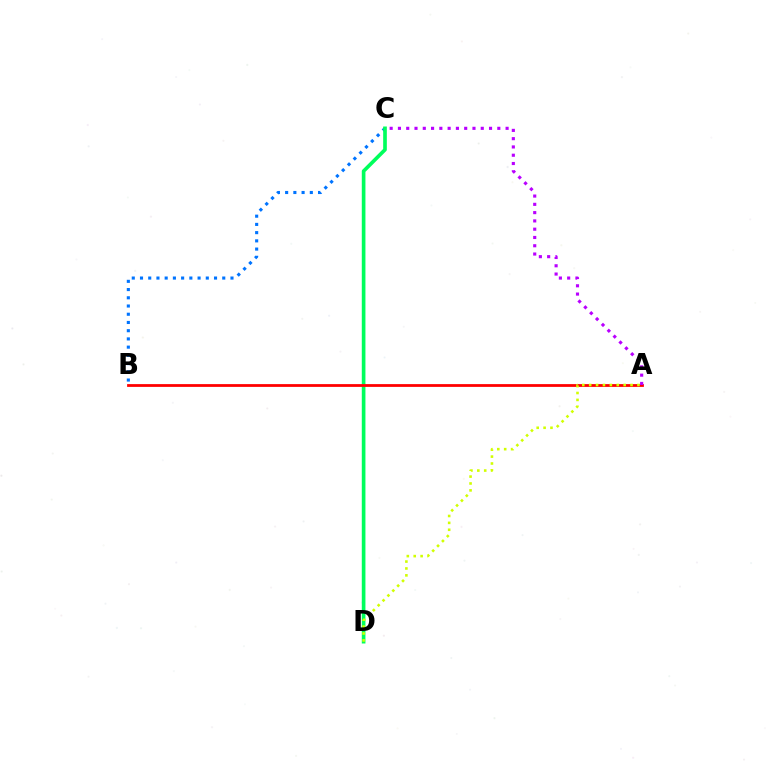{('B', 'C'): [{'color': '#0074ff', 'line_style': 'dotted', 'thickness': 2.23}], ('C', 'D'): [{'color': '#00ff5c', 'line_style': 'solid', 'thickness': 2.63}], ('A', 'B'): [{'color': '#ff0000', 'line_style': 'solid', 'thickness': 2.0}], ('A', 'D'): [{'color': '#d1ff00', 'line_style': 'dotted', 'thickness': 1.87}], ('A', 'C'): [{'color': '#b900ff', 'line_style': 'dotted', 'thickness': 2.25}]}